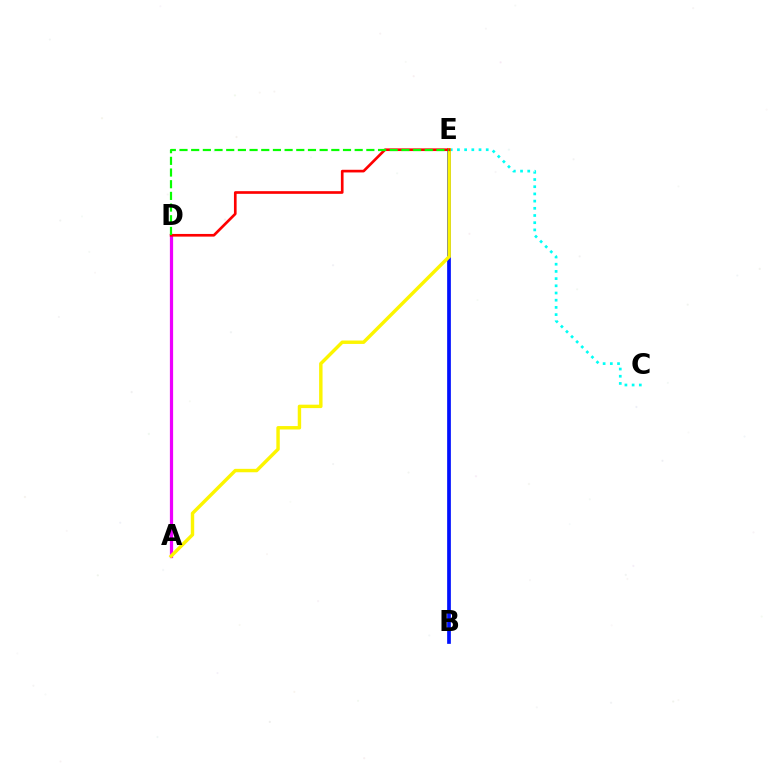{('A', 'D'): [{'color': '#ee00ff', 'line_style': 'solid', 'thickness': 2.32}], ('B', 'E'): [{'color': '#0010ff', 'line_style': 'solid', 'thickness': 2.67}], ('C', 'E'): [{'color': '#00fff6', 'line_style': 'dotted', 'thickness': 1.96}], ('A', 'E'): [{'color': '#fcf500', 'line_style': 'solid', 'thickness': 2.46}], ('D', 'E'): [{'color': '#ff0000', 'line_style': 'solid', 'thickness': 1.92}, {'color': '#08ff00', 'line_style': 'dashed', 'thickness': 1.59}]}